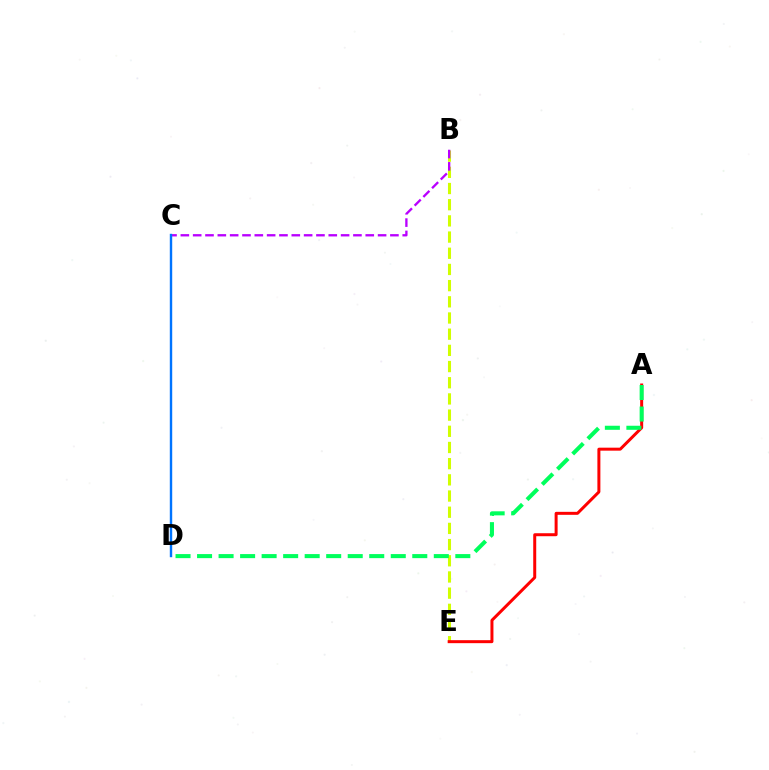{('B', 'E'): [{'color': '#d1ff00', 'line_style': 'dashed', 'thickness': 2.2}], ('B', 'C'): [{'color': '#b900ff', 'line_style': 'dashed', 'thickness': 1.67}], ('A', 'E'): [{'color': '#ff0000', 'line_style': 'solid', 'thickness': 2.15}], ('A', 'D'): [{'color': '#00ff5c', 'line_style': 'dashed', 'thickness': 2.92}], ('C', 'D'): [{'color': '#0074ff', 'line_style': 'solid', 'thickness': 1.74}]}